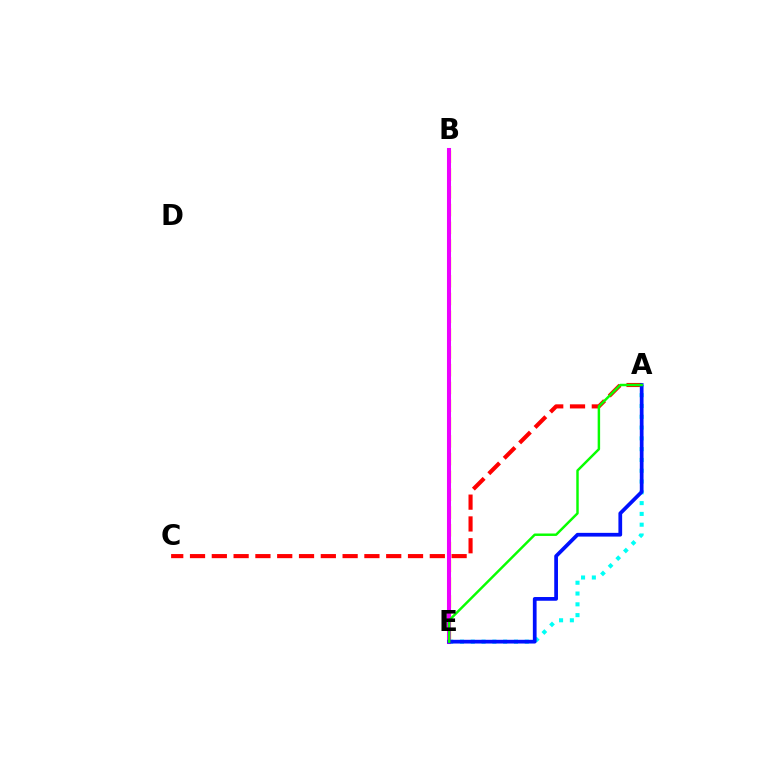{('B', 'E'): [{'color': '#fcf500', 'line_style': 'dashed', 'thickness': 2.42}, {'color': '#ee00ff', 'line_style': 'solid', 'thickness': 2.92}], ('A', 'C'): [{'color': '#ff0000', 'line_style': 'dashed', 'thickness': 2.96}], ('A', 'E'): [{'color': '#00fff6', 'line_style': 'dotted', 'thickness': 2.93}, {'color': '#0010ff', 'line_style': 'solid', 'thickness': 2.69}, {'color': '#08ff00', 'line_style': 'solid', 'thickness': 1.77}]}